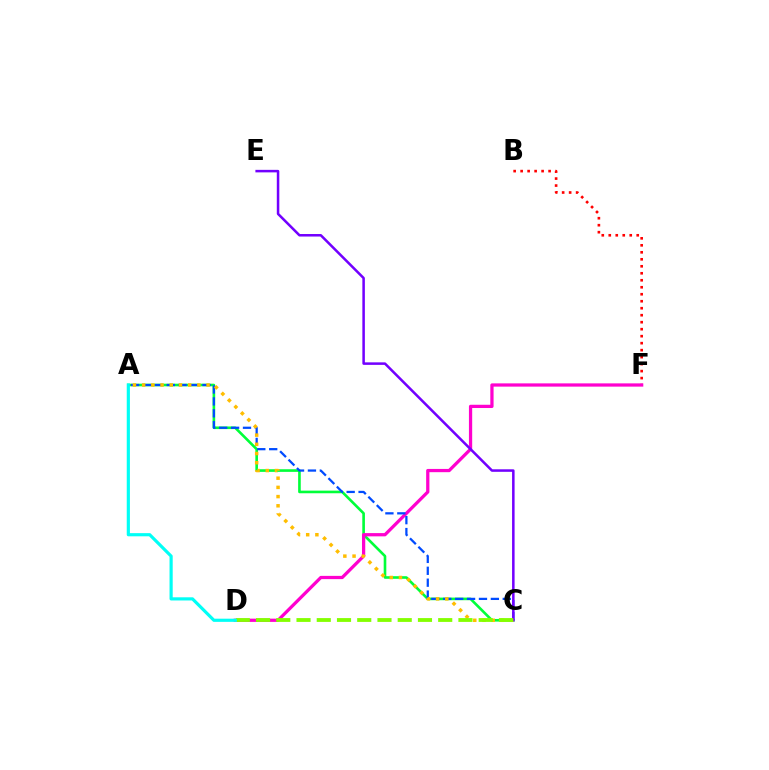{('B', 'F'): [{'color': '#ff0000', 'line_style': 'dotted', 'thickness': 1.9}], ('A', 'C'): [{'color': '#00ff39', 'line_style': 'solid', 'thickness': 1.89}, {'color': '#004bff', 'line_style': 'dashed', 'thickness': 1.62}, {'color': '#ffbd00', 'line_style': 'dotted', 'thickness': 2.5}], ('D', 'F'): [{'color': '#ff00cf', 'line_style': 'solid', 'thickness': 2.34}], ('C', 'E'): [{'color': '#7200ff', 'line_style': 'solid', 'thickness': 1.82}], ('C', 'D'): [{'color': '#84ff00', 'line_style': 'dashed', 'thickness': 2.75}], ('A', 'D'): [{'color': '#00fff6', 'line_style': 'solid', 'thickness': 2.28}]}